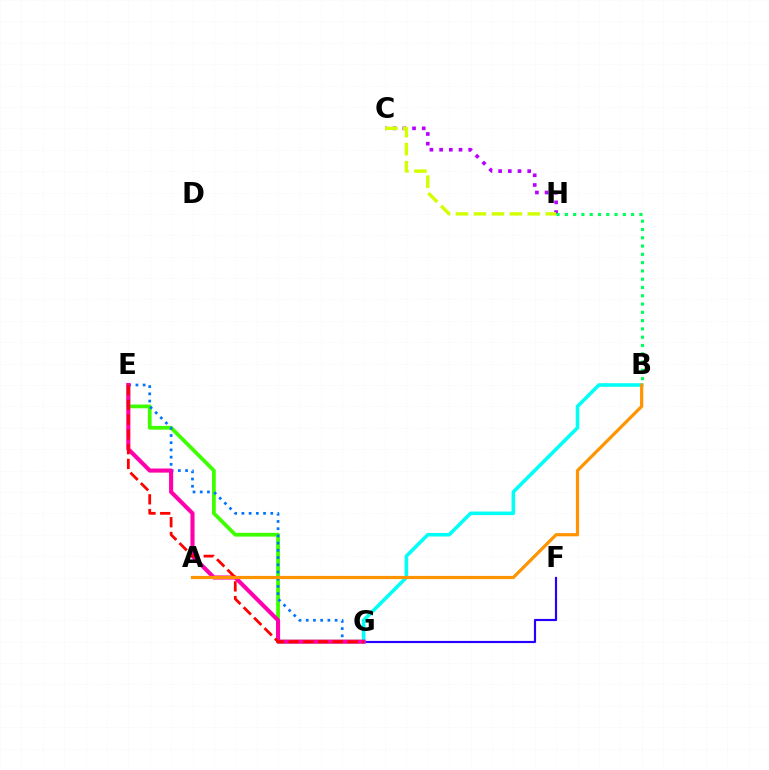{('E', 'G'): [{'color': '#3dff00', 'line_style': 'solid', 'thickness': 2.7}, {'color': '#0074ff', 'line_style': 'dotted', 'thickness': 1.96}, {'color': '#ff00ac', 'line_style': 'solid', 'thickness': 2.95}, {'color': '#ff0000', 'line_style': 'dashed', 'thickness': 2.0}], ('C', 'H'): [{'color': '#b900ff', 'line_style': 'dotted', 'thickness': 2.63}, {'color': '#d1ff00', 'line_style': 'dashed', 'thickness': 2.44}], ('F', 'G'): [{'color': '#2500ff', 'line_style': 'solid', 'thickness': 1.56}], ('B', 'G'): [{'color': '#00fff6', 'line_style': 'solid', 'thickness': 2.57}], ('B', 'H'): [{'color': '#00ff5c', 'line_style': 'dotted', 'thickness': 2.25}], ('A', 'B'): [{'color': '#ff9400', 'line_style': 'solid', 'thickness': 2.3}]}